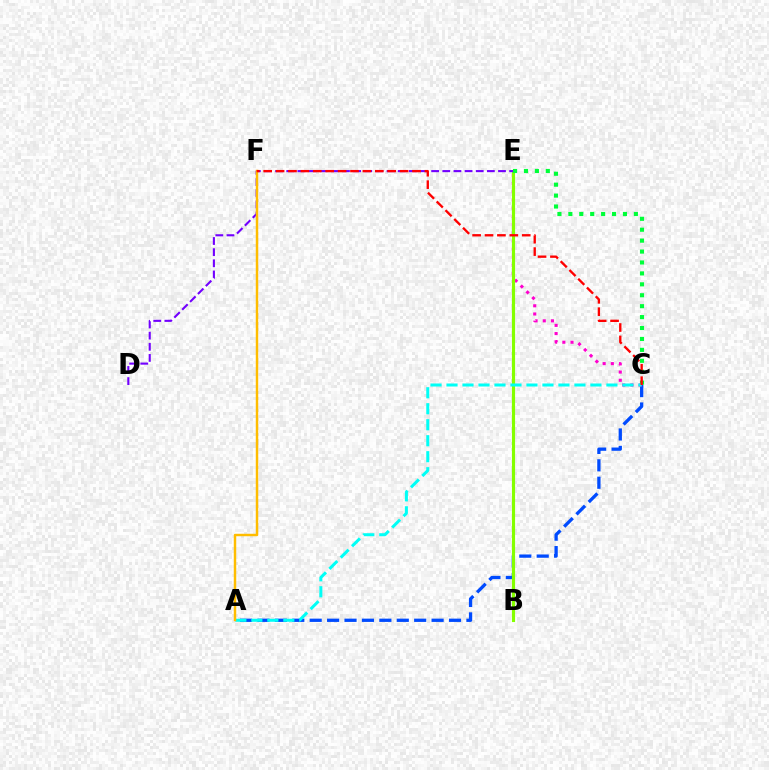{('A', 'C'): [{'color': '#004bff', 'line_style': 'dashed', 'thickness': 2.37}, {'color': '#00fff6', 'line_style': 'dashed', 'thickness': 2.17}], ('C', 'E'): [{'color': '#ff00cf', 'line_style': 'dotted', 'thickness': 2.23}, {'color': '#00ff39', 'line_style': 'dotted', 'thickness': 2.97}], ('B', 'E'): [{'color': '#84ff00', 'line_style': 'solid', 'thickness': 2.26}], ('D', 'E'): [{'color': '#7200ff', 'line_style': 'dashed', 'thickness': 1.51}], ('A', 'F'): [{'color': '#ffbd00', 'line_style': 'solid', 'thickness': 1.76}], ('C', 'F'): [{'color': '#ff0000', 'line_style': 'dashed', 'thickness': 1.68}]}